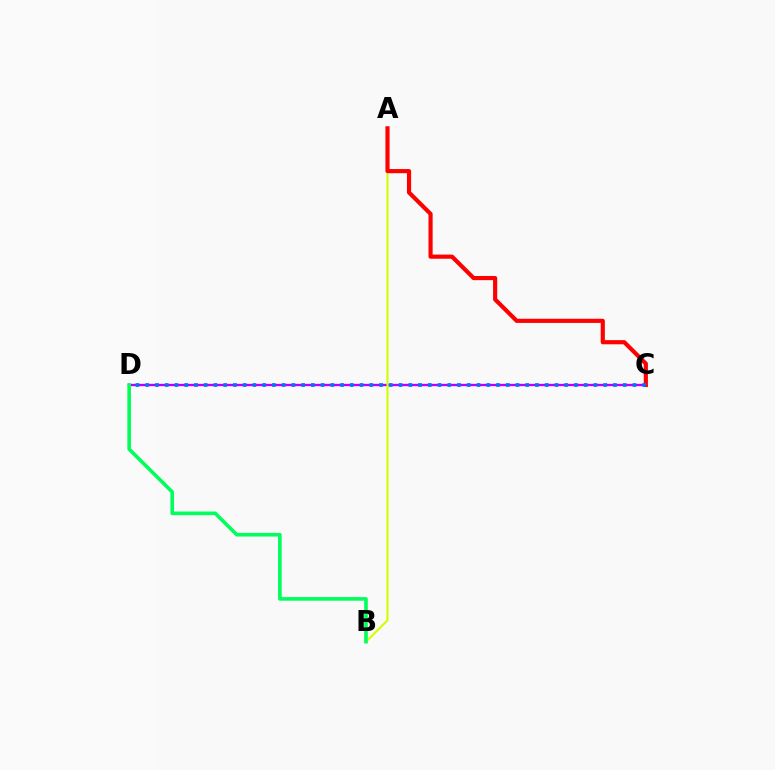{('C', 'D'): [{'color': '#b900ff', 'line_style': 'solid', 'thickness': 1.68}, {'color': '#0074ff', 'line_style': 'dotted', 'thickness': 2.65}], ('A', 'B'): [{'color': '#d1ff00', 'line_style': 'solid', 'thickness': 1.54}], ('A', 'C'): [{'color': '#ff0000', 'line_style': 'solid', 'thickness': 2.99}], ('B', 'D'): [{'color': '#00ff5c', 'line_style': 'solid', 'thickness': 2.61}]}